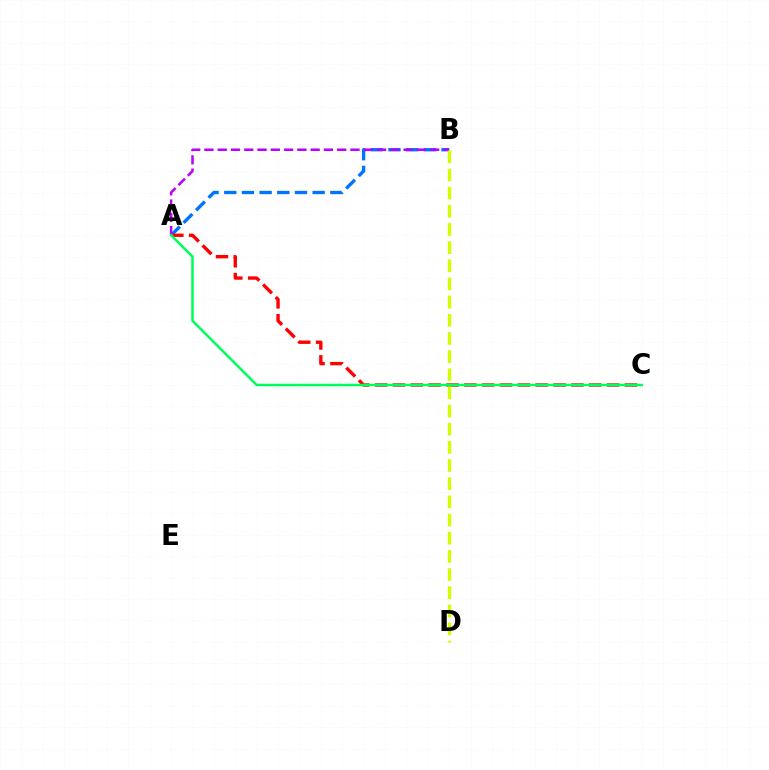{('A', 'B'): [{'color': '#0074ff', 'line_style': 'dashed', 'thickness': 2.4}, {'color': '#b900ff', 'line_style': 'dashed', 'thickness': 1.8}], ('A', 'C'): [{'color': '#ff0000', 'line_style': 'dashed', 'thickness': 2.42}, {'color': '#00ff5c', 'line_style': 'solid', 'thickness': 1.82}], ('B', 'D'): [{'color': '#d1ff00', 'line_style': 'dashed', 'thickness': 2.47}]}